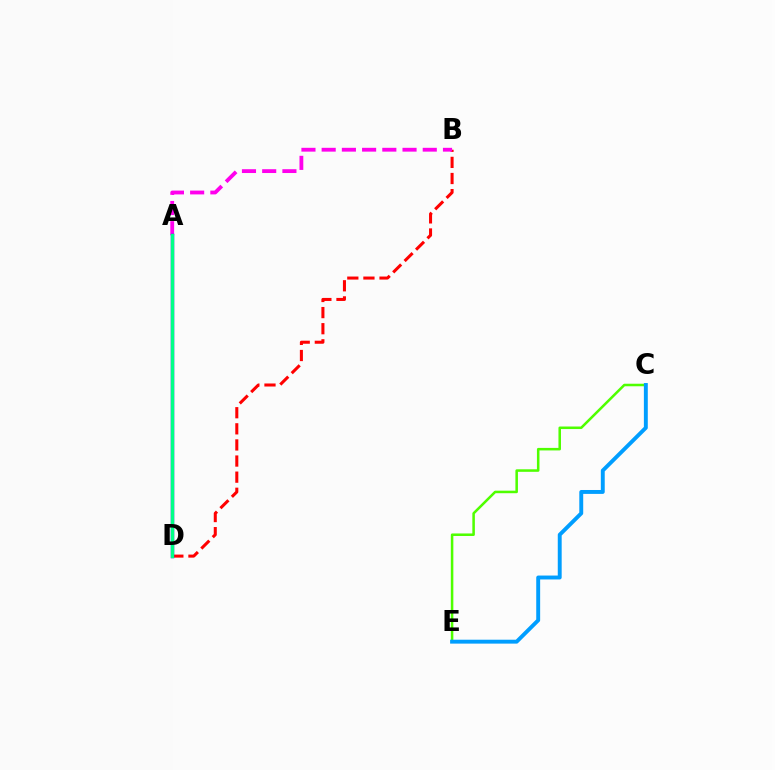{('A', 'D'): [{'color': '#ffd500', 'line_style': 'solid', 'thickness': 2.21}, {'color': '#3700ff', 'line_style': 'solid', 'thickness': 2.45}, {'color': '#00ff86', 'line_style': 'solid', 'thickness': 2.38}], ('B', 'D'): [{'color': '#ff0000', 'line_style': 'dashed', 'thickness': 2.19}], ('C', 'E'): [{'color': '#4fff00', 'line_style': 'solid', 'thickness': 1.82}, {'color': '#009eff', 'line_style': 'solid', 'thickness': 2.81}], ('A', 'B'): [{'color': '#ff00ed', 'line_style': 'dashed', 'thickness': 2.75}]}